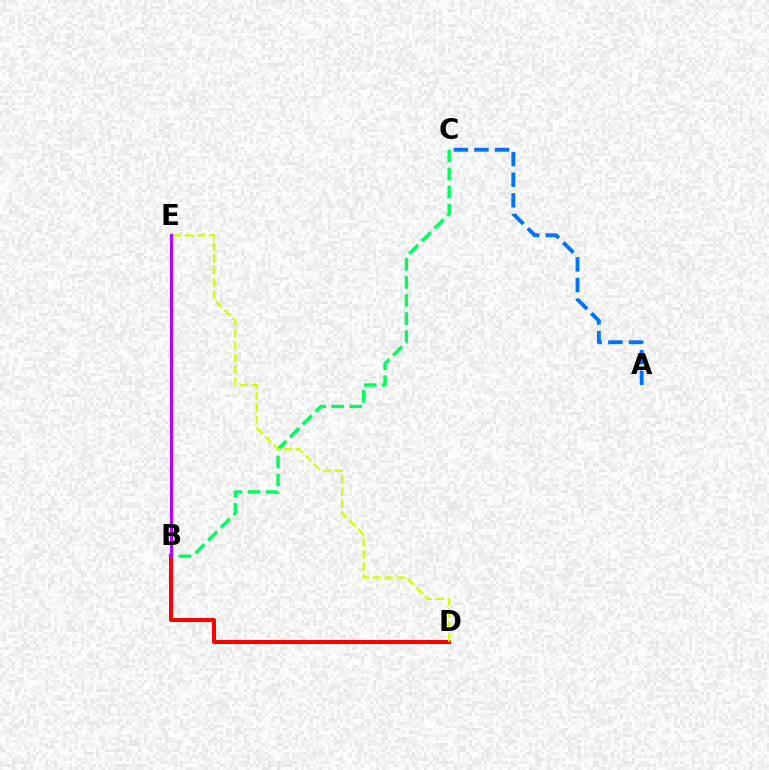{('B', 'C'): [{'color': '#00ff5c', 'line_style': 'dashed', 'thickness': 2.45}], ('B', 'D'): [{'color': '#ff0000', 'line_style': 'solid', 'thickness': 2.88}], ('B', 'E'): [{'color': '#b900ff', 'line_style': 'solid', 'thickness': 2.26}], ('A', 'C'): [{'color': '#0074ff', 'line_style': 'dashed', 'thickness': 2.8}], ('D', 'E'): [{'color': '#d1ff00', 'line_style': 'dashed', 'thickness': 1.63}]}